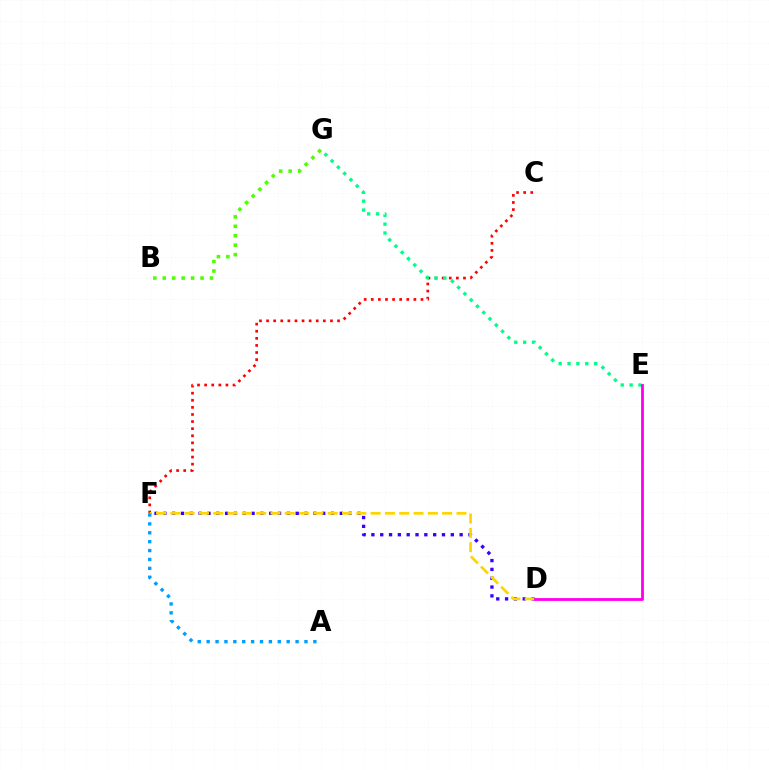{('C', 'F'): [{'color': '#ff0000', 'line_style': 'dotted', 'thickness': 1.93}], ('B', 'G'): [{'color': '#4fff00', 'line_style': 'dotted', 'thickness': 2.57}], ('E', 'G'): [{'color': '#00ff86', 'line_style': 'dotted', 'thickness': 2.41}], ('D', 'F'): [{'color': '#3700ff', 'line_style': 'dotted', 'thickness': 2.4}, {'color': '#ffd500', 'line_style': 'dashed', 'thickness': 1.94}], ('A', 'F'): [{'color': '#009eff', 'line_style': 'dotted', 'thickness': 2.42}], ('D', 'E'): [{'color': '#ff00ed', 'line_style': 'solid', 'thickness': 2.02}]}